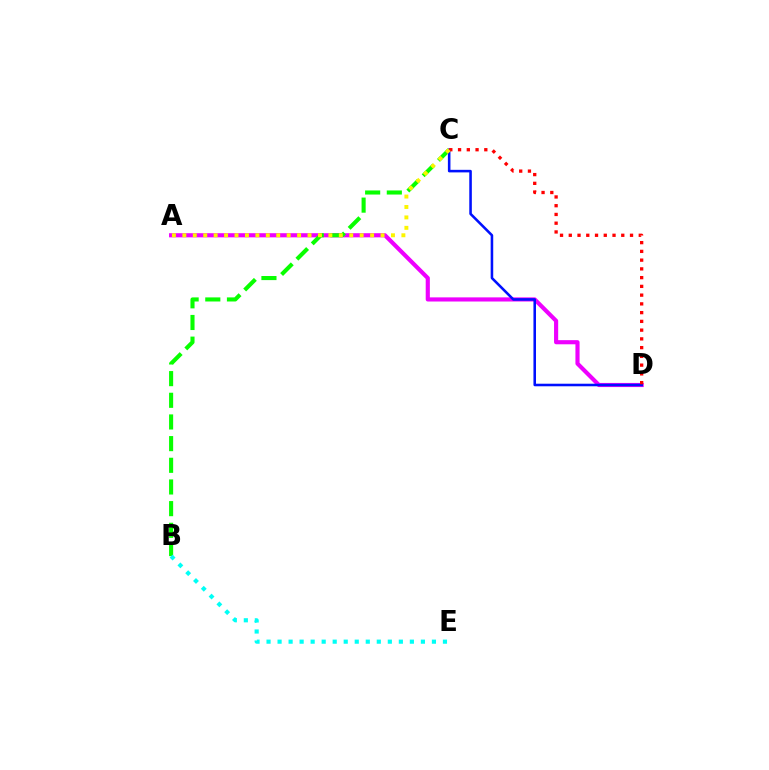{('A', 'D'): [{'color': '#ee00ff', 'line_style': 'solid', 'thickness': 2.98}], ('B', 'C'): [{'color': '#08ff00', 'line_style': 'dashed', 'thickness': 2.94}], ('C', 'D'): [{'color': '#0010ff', 'line_style': 'solid', 'thickness': 1.84}, {'color': '#ff0000', 'line_style': 'dotted', 'thickness': 2.38}], ('A', 'C'): [{'color': '#fcf500', 'line_style': 'dotted', 'thickness': 2.83}], ('B', 'E'): [{'color': '#00fff6', 'line_style': 'dotted', 'thickness': 3.0}]}